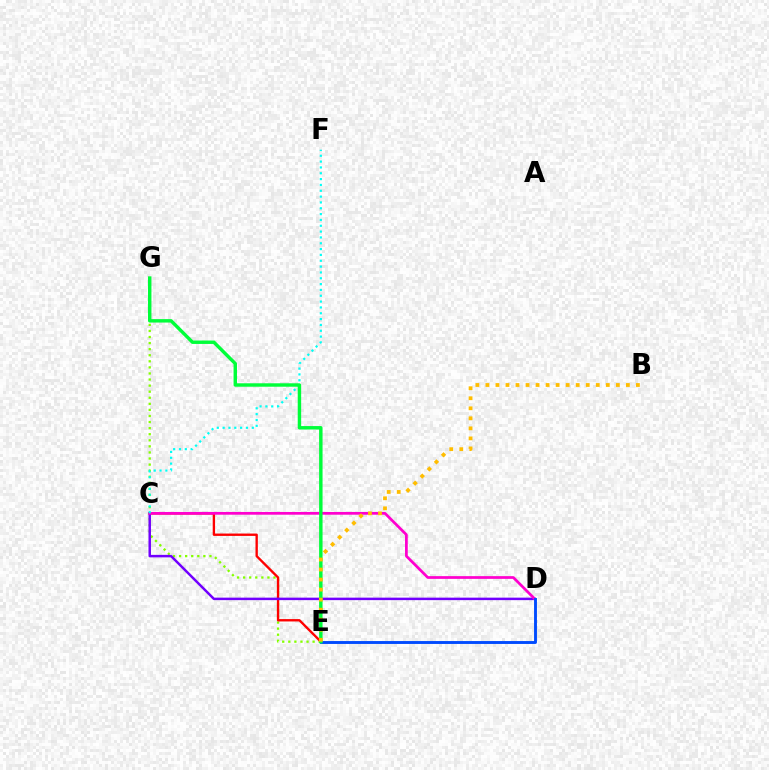{('E', 'G'): [{'color': '#84ff00', 'line_style': 'dotted', 'thickness': 1.65}, {'color': '#00ff39', 'line_style': 'solid', 'thickness': 2.47}], ('C', 'E'): [{'color': '#ff0000', 'line_style': 'solid', 'thickness': 1.7}], ('C', 'D'): [{'color': '#7200ff', 'line_style': 'solid', 'thickness': 1.79}, {'color': '#ff00cf', 'line_style': 'solid', 'thickness': 1.97}], ('D', 'E'): [{'color': '#004bff', 'line_style': 'solid', 'thickness': 2.08}], ('C', 'F'): [{'color': '#00fff6', 'line_style': 'dotted', 'thickness': 1.58}], ('B', 'E'): [{'color': '#ffbd00', 'line_style': 'dotted', 'thickness': 2.73}]}